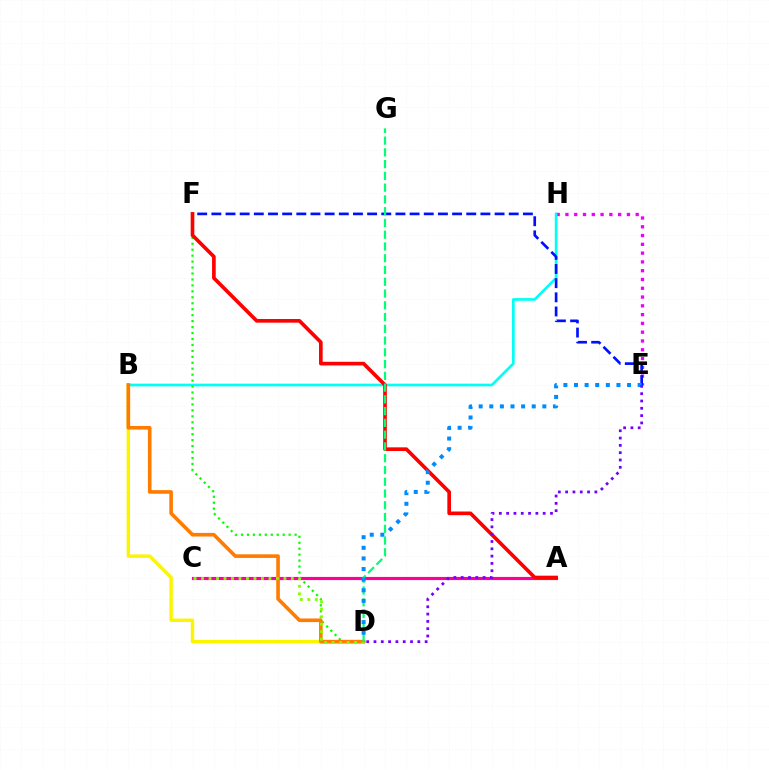{('E', 'H'): [{'color': '#ee00ff', 'line_style': 'dotted', 'thickness': 2.39}], ('B', 'D'): [{'color': '#fcf500', 'line_style': 'solid', 'thickness': 2.46}, {'color': '#ff7c00', 'line_style': 'solid', 'thickness': 2.6}], ('A', 'C'): [{'color': '#ff0094', 'line_style': 'solid', 'thickness': 2.27}], ('B', 'H'): [{'color': '#00fff6', 'line_style': 'solid', 'thickness': 1.93}], ('E', 'F'): [{'color': '#0010ff', 'line_style': 'dashed', 'thickness': 1.92}], ('D', 'F'): [{'color': '#08ff00', 'line_style': 'dotted', 'thickness': 1.62}], ('A', 'F'): [{'color': '#ff0000', 'line_style': 'solid', 'thickness': 2.63}], ('D', 'G'): [{'color': '#00ff74', 'line_style': 'dashed', 'thickness': 1.6}], ('C', 'D'): [{'color': '#84ff00', 'line_style': 'dotted', 'thickness': 2.03}], ('D', 'E'): [{'color': '#008cff', 'line_style': 'dotted', 'thickness': 2.88}, {'color': '#7200ff', 'line_style': 'dotted', 'thickness': 1.99}]}